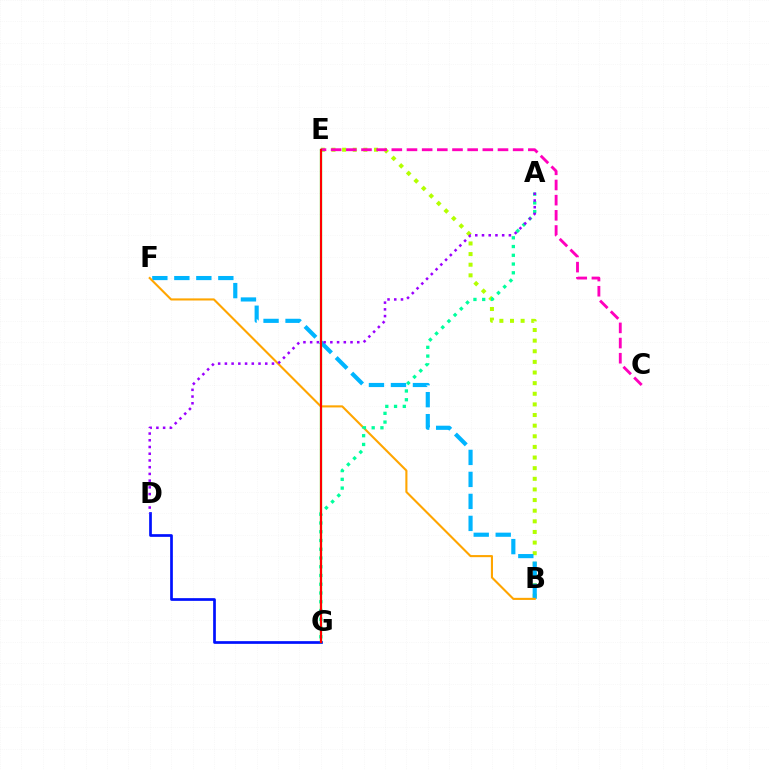{('B', 'E'): [{'color': '#b3ff00', 'line_style': 'dotted', 'thickness': 2.89}], ('B', 'F'): [{'color': '#00b5ff', 'line_style': 'dashed', 'thickness': 2.99}, {'color': '#ffa500', 'line_style': 'solid', 'thickness': 1.52}], ('C', 'E'): [{'color': '#ff00bd', 'line_style': 'dashed', 'thickness': 2.06}], ('D', 'G'): [{'color': '#0010ff', 'line_style': 'solid', 'thickness': 1.94}], ('E', 'G'): [{'color': '#08ff00', 'line_style': 'solid', 'thickness': 1.61}, {'color': '#ff0000', 'line_style': 'solid', 'thickness': 1.51}], ('A', 'G'): [{'color': '#00ff9d', 'line_style': 'dotted', 'thickness': 2.38}], ('A', 'D'): [{'color': '#9b00ff', 'line_style': 'dotted', 'thickness': 1.83}]}